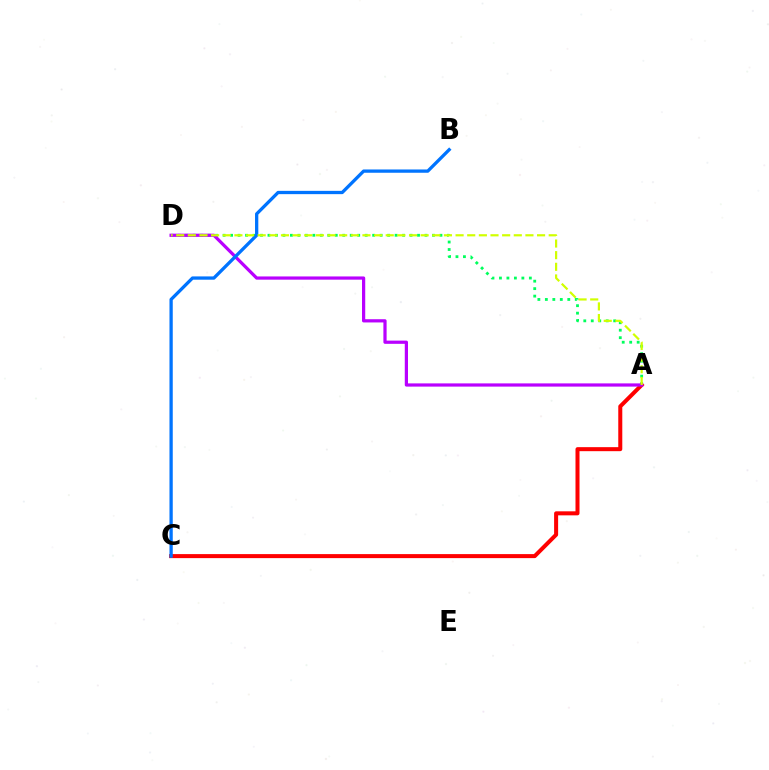{('A', 'D'): [{'color': '#00ff5c', 'line_style': 'dotted', 'thickness': 2.03}, {'color': '#b900ff', 'line_style': 'solid', 'thickness': 2.32}, {'color': '#d1ff00', 'line_style': 'dashed', 'thickness': 1.58}], ('A', 'C'): [{'color': '#ff0000', 'line_style': 'solid', 'thickness': 2.89}], ('B', 'C'): [{'color': '#0074ff', 'line_style': 'solid', 'thickness': 2.37}]}